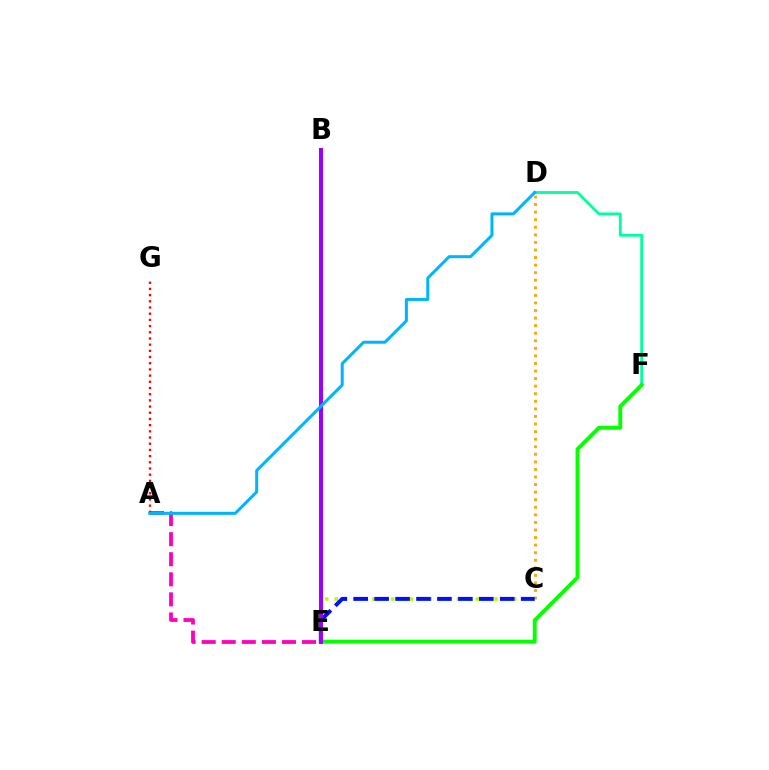{('C', 'D'): [{'color': '#ffa500', 'line_style': 'dotted', 'thickness': 2.06}], ('A', 'E'): [{'color': '#ff00bd', 'line_style': 'dashed', 'thickness': 2.73}], ('D', 'F'): [{'color': '#00ff9d', 'line_style': 'solid', 'thickness': 2.03}], ('C', 'E'): [{'color': '#b3ff00', 'line_style': 'dotted', 'thickness': 2.55}, {'color': '#0010ff', 'line_style': 'dashed', 'thickness': 2.84}], ('A', 'G'): [{'color': '#ff0000', 'line_style': 'dotted', 'thickness': 1.68}], ('E', 'F'): [{'color': '#08ff00', 'line_style': 'solid', 'thickness': 2.81}], ('B', 'E'): [{'color': '#9b00ff', 'line_style': 'solid', 'thickness': 2.93}], ('A', 'D'): [{'color': '#00b5ff', 'line_style': 'solid', 'thickness': 2.17}]}